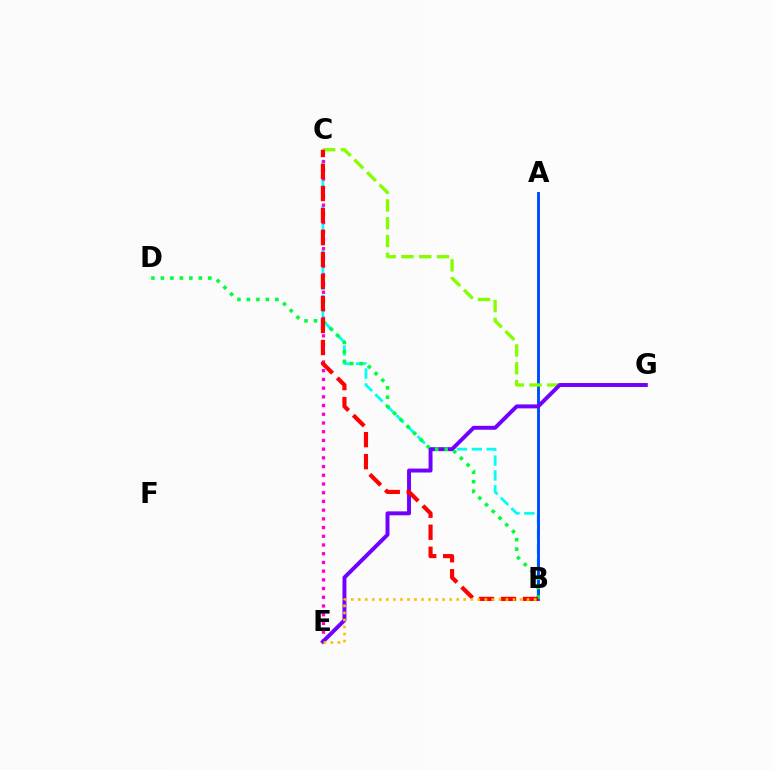{('B', 'C'): [{'color': '#00fff6', 'line_style': 'dashed', 'thickness': 2.02}, {'color': '#ff0000', 'line_style': 'dashed', 'thickness': 2.99}], ('A', 'B'): [{'color': '#004bff', 'line_style': 'solid', 'thickness': 2.09}], ('C', 'E'): [{'color': '#ff00cf', 'line_style': 'dotted', 'thickness': 2.37}], ('C', 'G'): [{'color': '#84ff00', 'line_style': 'dashed', 'thickness': 2.42}], ('E', 'G'): [{'color': '#7200ff', 'line_style': 'solid', 'thickness': 2.83}], ('B', 'D'): [{'color': '#00ff39', 'line_style': 'dotted', 'thickness': 2.58}], ('B', 'E'): [{'color': '#ffbd00', 'line_style': 'dotted', 'thickness': 1.91}]}